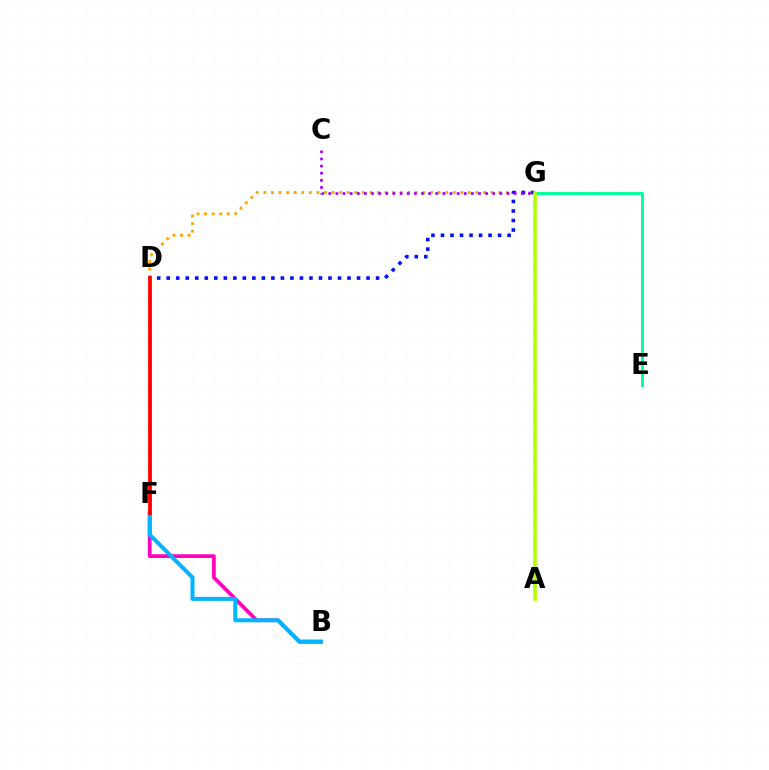{('B', 'F'): [{'color': '#ff00bd', 'line_style': 'solid', 'thickness': 2.67}, {'color': '#00b5ff', 'line_style': 'solid', 'thickness': 2.89}], ('D', 'G'): [{'color': '#ffa500', 'line_style': 'dotted', 'thickness': 2.06}, {'color': '#0010ff', 'line_style': 'dotted', 'thickness': 2.59}], ('E', 'G'): [{'color': '#00ff9d', 'line_style': 'solid', 'thickness': 2.13}], ('C', 'G'): [{'color': '#9b00ff', 'line_style': 'dotted', 'thickness': 1.94}], ('A', 'G'): [{'color': '#b3ff00', 'line_style': 'solid', 'thickness': 2.61}], ('D', 'F'): [{'color': '#08ff00', 'line_style': 'dotted', 'thickness': 1.9}, {'color': '#ff0000', 'line_style': 'solid', 'thickness': 2.73}]}